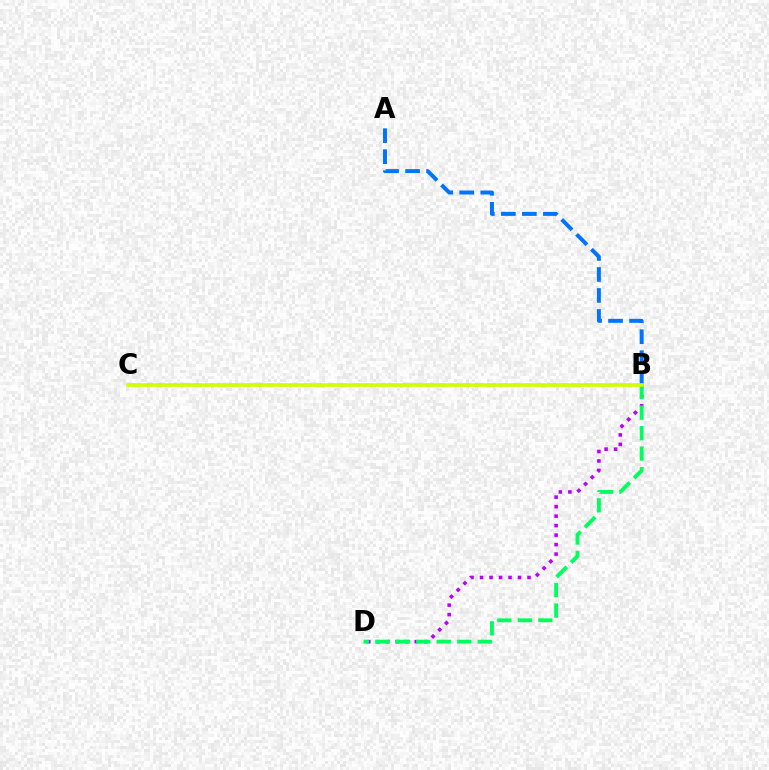{('B', 'C'): [{'color': '#ff0000', 'line_style': 'dashed', 'thickness': 1.66}, {'color': '#d1ff00', 'line_style': 'solid', 'thickness': 2.57}], ('B', 'D'): [{'color': '#b900ff', 'line_style': 'dotted', 'thickness': 2.58}, {'color': '#00ff5c', 'line_style': 'dashed', 'thickness': 2.78}], ('A', 'B'): [{'color': '#0074ff', 'line_style': 'dashed', 'thickness': 2.85}]}